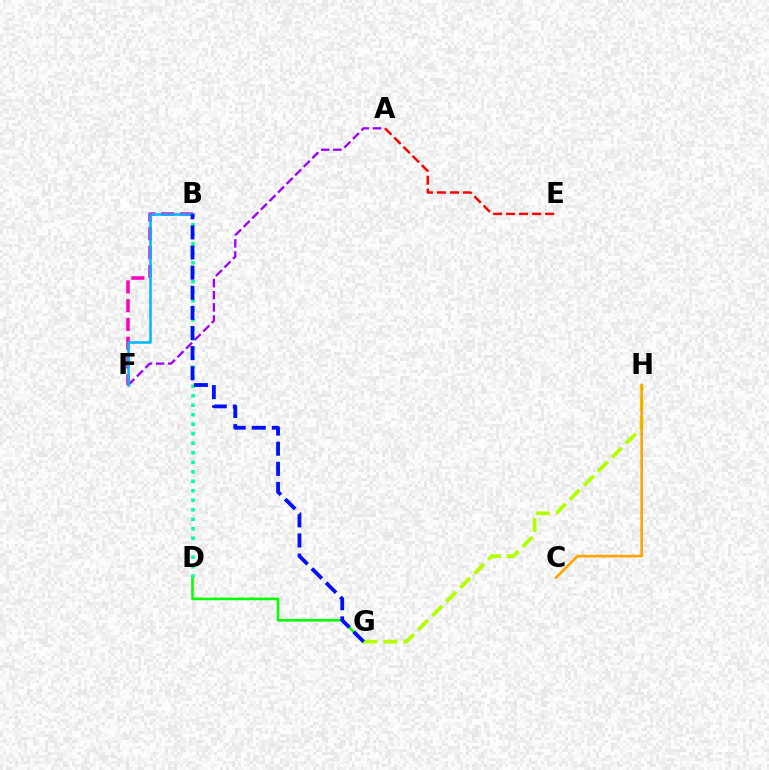{('A', 'F'): [{'color': '#9b00ff', 'line_style': 'dashed', 'thickness': 1.65}], ('D', 'G'): [{'color': '#08ff00', 'line_style': 'solid', 'thickness': 1.88}], ('B', 'D'): [{'color': '#00ff9d', 'line_style': 'dotted', 'thickness': 2.58}], ('B', 'F'): [{'color': '#ff00bd', 'line_style': 'dashed', 'thickness': 2.55}, {'color': '#00b5ff', 'line_style': 'solid', 'thickness': 1.82}], ('G', 'H'): [{'color': '#b3ff00', 'line_style': 'dashed', 'thickness': 2.69}], ('B', 'G'): [{'color': '#0010ff', 'line_style': 'dashed', 'thickness': 2.73}], ('C', 'H'): [{'color': '#ffa500', 'line_style': 'solid', 'thickness': 1.89}], ('A', 'E'): [{'color': '#ff0000', 'line_style': 'dashed', 'thickness': 1.77}]}